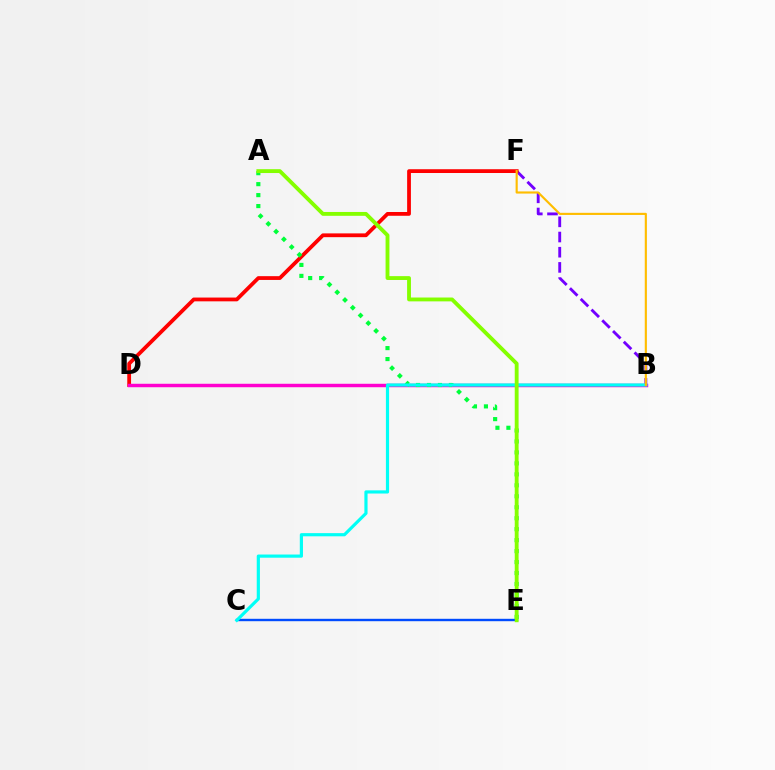{('B', 'F'): [{'color': '#7200ff', 'line_style': 'dashed', 'thickness': 2.06}, {'color': '#ffbd00', 'line_style': 'solid', 'thickness': 1.54}], ('C', 'E'): [{'color': '#004bff', 'line_style': 'solid', 'thickness': 1.73}], ('D', 'F'): [{'color': '#ff0000', 'line_style': 'solid', 'thickness': 2.72}], ('B', 'D'): [{'color': '#ff00cf', 'line_style': 'solid', 'thickness': 2.48}], ('A', 'E'): [{'color': '#00ff39', 'line_style': 'dotted', 'thickness': 2.98}, {'color': '#84ff00', 'line_style': 'solid', 'thickness': 2.77}], ('B', 'C'): [{'color': '#00fff6', 'line_style': 'solid', 'thickness': 2.29}]}